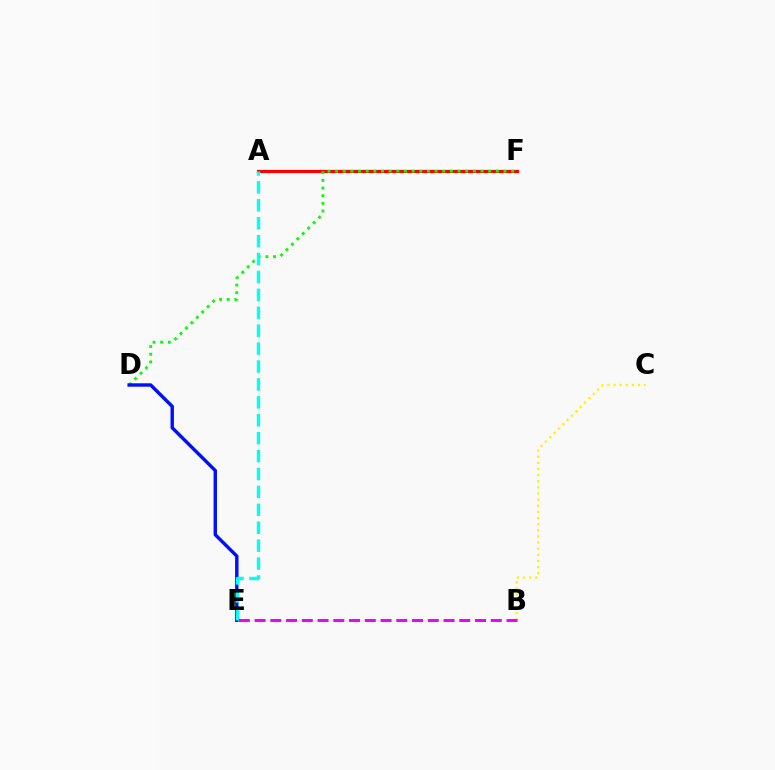{('A', 'F'): [{'color': '#ff0000', 'line_style': 'solid', 'thickness': 2.29}], ('B', 'C'): [{'color': '#fcf500', 'line_style': 'dotted', 'thickness': 1.67}], ('D', 'F'): [{'color': '#08ff00', 'line_style': 'dotted', 'thickness': 2.08}], ('D', 'E'): [{'color': '#0010ff', 'line_style': 'solid', 'thickness': 2.46}], ('A', 'E'): [{'color': '#00fff6', 'line_style': 'dashed', 'thickness': 2.43}], ('B', 'E'): [{'color': '#ee00ff', 'line_style': 'dashed', 'thickness': 2.14}]}